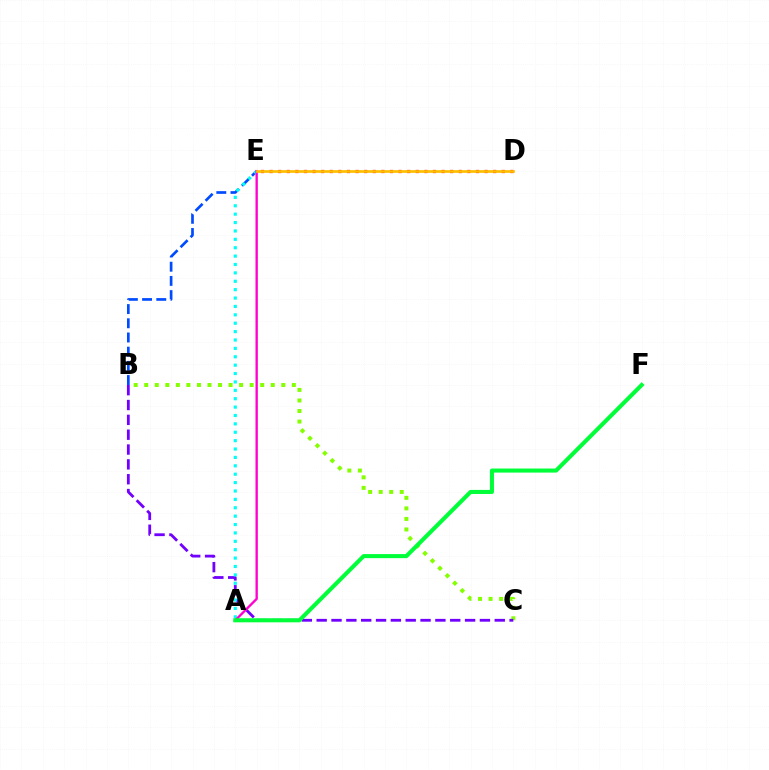{('B', 'C'): [{'color': '#84ff00', 'line_style': 'dotted', 'thickness': 2.86}, {'color': '#7200ff', 'line_style': 'dashed', 'thickness': 2.02}], ('B', 'E'): [{'color': '#004bff', 'line_style': 'dashed', 'thickness': 1.93}], ('D', 'E'): [{'color': '#ff0000', 'line_style': 'dotted', 'thickness': 2.34}, {'color': '#ffbd00', 'line_style': 'solid', 'thickness': 1.93}], ('A', 'E'): [{'color': '#00fff6', 'line_style': 'dotted', 'thickness': 2.28}, {'color': '#ff00cf', 'line_style': 'solid', 'thickness': 1.69}], ('A', 'F'): [{'color': '#00ff39', 'line_style': 'solid', 'thickness': 2.93}]}